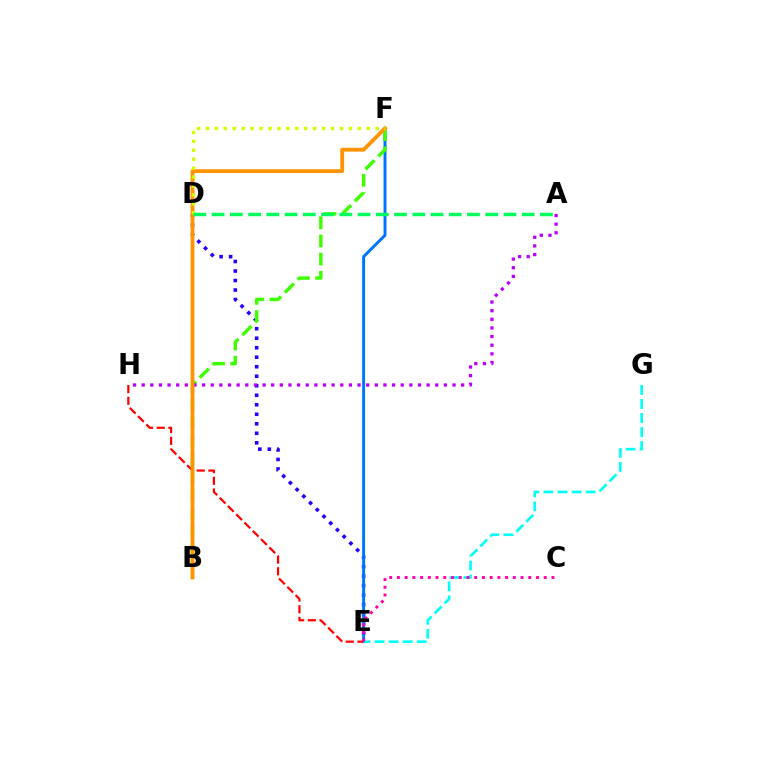{('D', 'E'): [{'color': '#2500ff', 'line_style': 'dotted', 'thickness': 2.58}], ('E', 'F'): [{'color': '#0074ff', 'line_style': 'solid', 'thickness': 2.12}], ('E', 'H'): [{'color': '#ff0000', 'line_style': 'dashed', 'thickness': 1.59}], ('B', 'F'): [{'color': '#3dff00', 'line_style': 'dashed', 'thickness': 2.47}, {'color': '#ff9400', 'line_style': 'solid', 'thickness': 2.73}], ('A', 'H'): [{'color': '#b900ff', 'line_style': 'dotted', 'thickness': 2.35}], ('E', 'G'): [{'color': '#00fff6', 'line_style': 'dashed', 'thickness': 1.91}], ('D', 'F'): [{'color': '#d1ff00', 'line_style': 'dotted', 'thickness': 2.43}], ('C', 'E'): [{'color': '#ff00ac', 'line_style': 'dotted', 'thickness': 2.1}], ('A', 'D'): [{'color': '#00ff5c', 'line_style': 'dashed', 'thickness': 2.48}]}